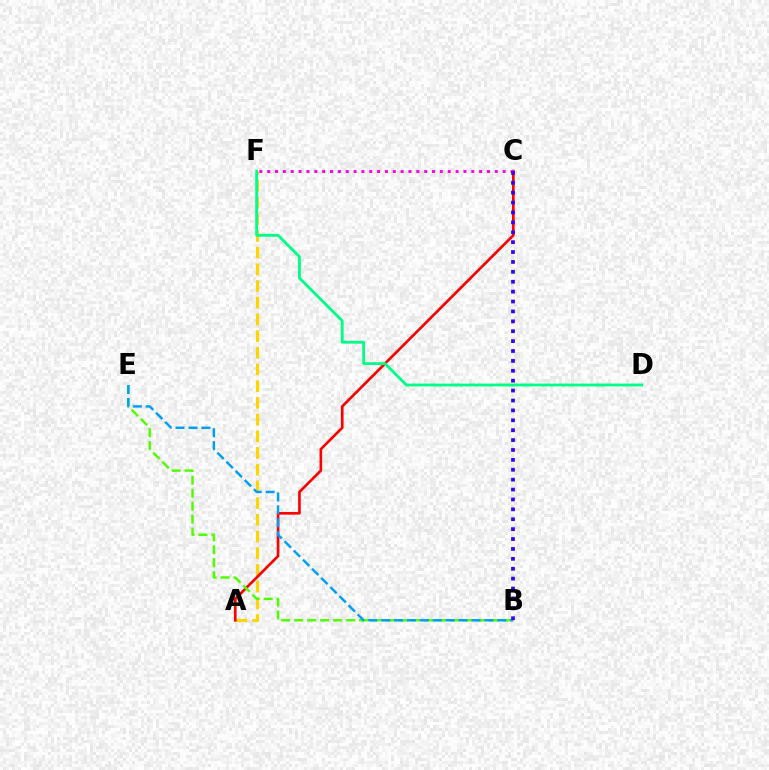{('A', 'F'): [{'color': '#ffd500', 'line_style': 'dashed', 'thickness': 2.27}], ('A', 'C'): [{'color': '#ff0000', 'line_style': 'solid', 'thickness': 1.91}], ('B', 'E'): [{'color': '#4fff00', 'line_style': 'dashed', 'thickness': 1.76}, {'color': '#009eff', 'line_style': 'dashed', 'thickness': 1.75}], ('C', 'F'): [{'color': '#ff00ed', 'line_style': 'dotted', 'thickness': 2.13}], ('D', 'F'): [{'color': '#00ff86', 'line_style': 'solid', 'thickness': 2.03}], ('B', 'C'): [{'color': '#3700ff', 'line_style': 'dotted', 'thickness': 2.69}]}